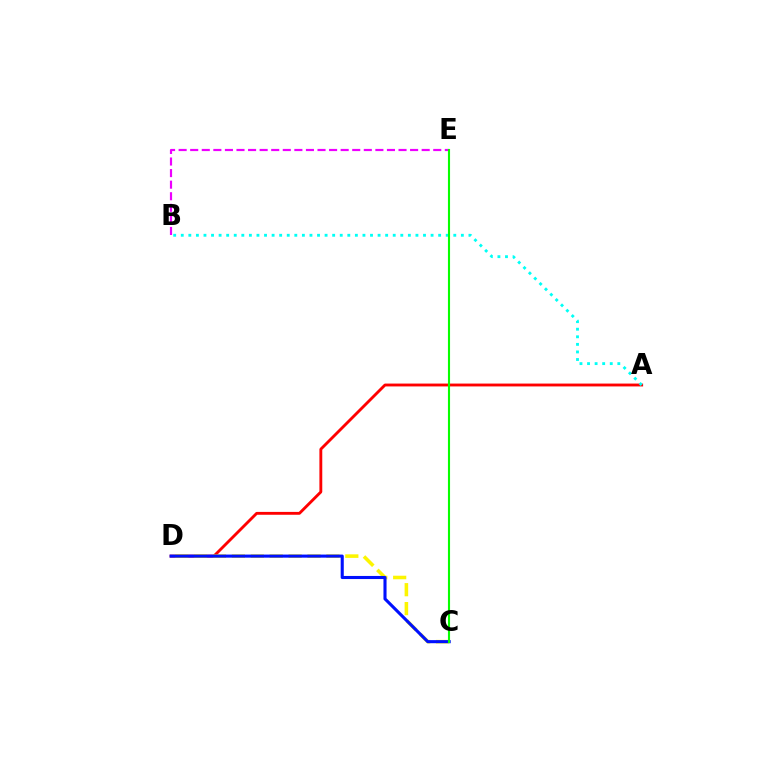{('B', 'E'): [{'color': '#ee00ff', 'line_style': 'dashed', 'thickness': 1.57}], ('A', 'D'): [{'color': '#ff0000', 'line_style': 'solid', 'thickness': 2.06}], ('A', 'B'): [{'color': '#00fff6', 'line_style': 'dotted', 'thickness': 2.06}], ('C', 'D'): [{'color': '#fcf500', 'line_style': 'dashed', 'thickness': 2.57}, {'color': '#0010ff', 'line_style': 'solid', 'thickness': 2.23}], ('C', 'E'): [{'color': '#08ff00', 'line_style': 'solid', 'thickness': 1.52}]}